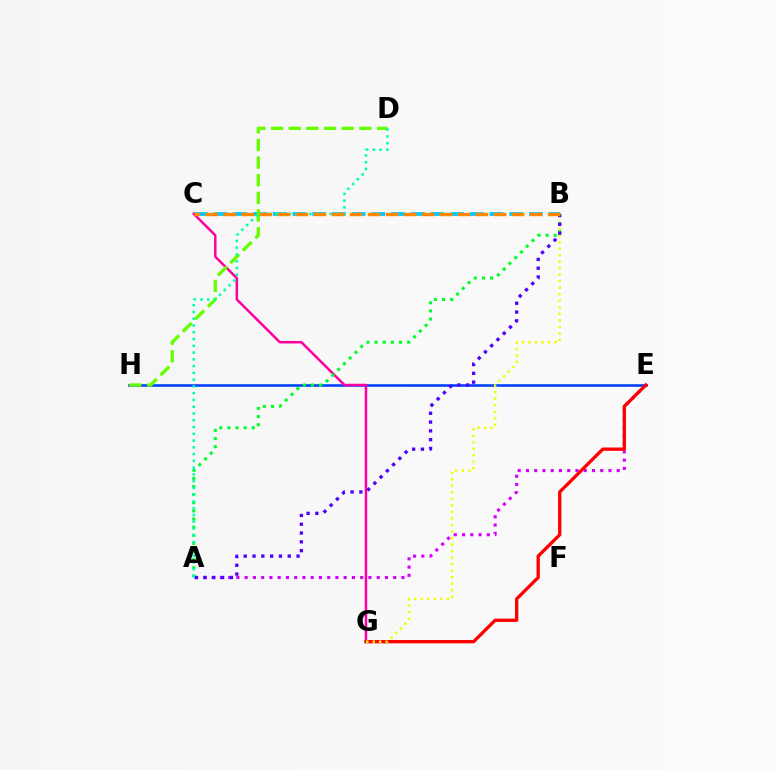{('B', 'C'): [{'color': '#00c7ff', 'line_style': 'dashed', 'thickness': 2.68}, {'color': '#ff8800', 'line_style': 'dashed', 'thickness': 2.45}], ('E', 'H'): [{'color': '#003fff', 'line_style': 'solid', 'thickness': 1.85}], ('C', 'G'): [{'color': '#ff00a0', 'line_style': 'solid', 'thickness': 1.8}], ('A', 'E'): [{'color': '#d600ff', 'line_style': 'dotted', 'thickness': 2.24}], ('D', 'H'): [{'color': '#66ff00', 'line_style': 'dashed', 'thickness': 2.4}], ('E', 'G'): [{'color': '#ff0000', 'line_style': 'solid', 'thickness': 2.38}], ('B', 'G'): [{'color': '#eeff00', 'line_style': 'dotted', 'thickness': 1.77}], ('A', 'B'): [{'color': '#00ff27', 'line_style': 'dotted', 'thickness': 2.21}, {'color': '#4f00ff', 'line_style': 'dotted', 'thickness': 2.39}], ('A', 'D'): [{'color': '#00ffaf', 'line_style': 'dotted', 'thickness': 1.84}]}